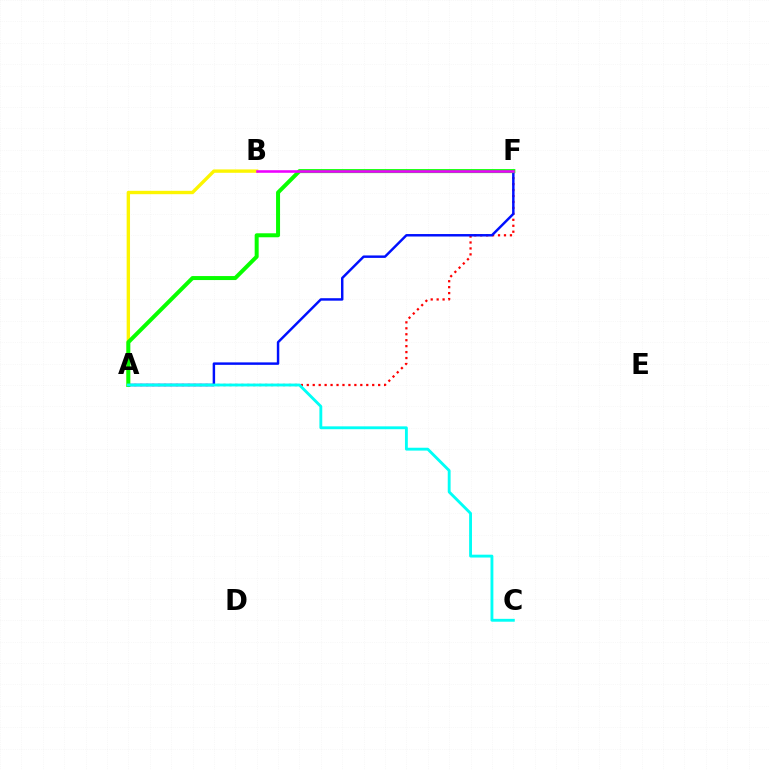{('A', 'F'): [{'color': '#ff0000', 'line_style': 'dotted', 'thickness': 1.62}, {'color': '#0010ff', 'line_style': 'solid', 'thickness': 1.77}, {'color': '#08ff00', 'line_style': 'solid', 'thickness': 2.87}], ('A', 'B'): [{'color': '#fcf500', 'line_style': 'solid', 'thickness': 2.43}], ('B', 'F'): [{'color': '#ee00ff', 'line_style': 'solid', 'thickness': 1.85}], ('A', 'C'): [{'color': '#00fff6', 'line_style': 'solid', 'thickness': 2.06}]}